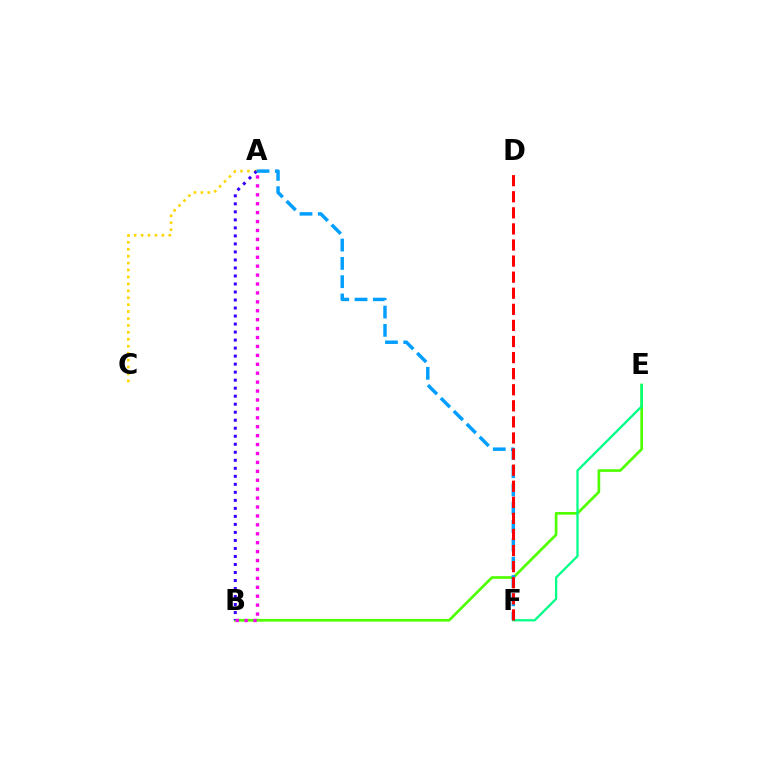{('A', 'C'): [{'color': '#ffd500', 'line_style': 'dotted', 'thickness': 1.88}], ('B', 'E'): [{'color': '#4fff00', 'line_style': 'solid', 'thickness': 1.93}], ('A', 'B'): [{'color': '#3700ff', 'line_style': 'dotted', 'thickness': 2.18}, {'color': '#ff00ed', 'line_style': 'dotted', 'thickness': 2.42}], ('A', 'F'): [{'color': '#009eff', 'line_style': 'dashed', 'thickness': 2.49}], ('E', 'F'): [{'color': '#00ff86', 'line_style': 'solid', 'thickness': 1.63}], ('D', 'F'): [{'color': '#ff0000', 'line_style': 'dashed', 'thickness': 2.18}]}